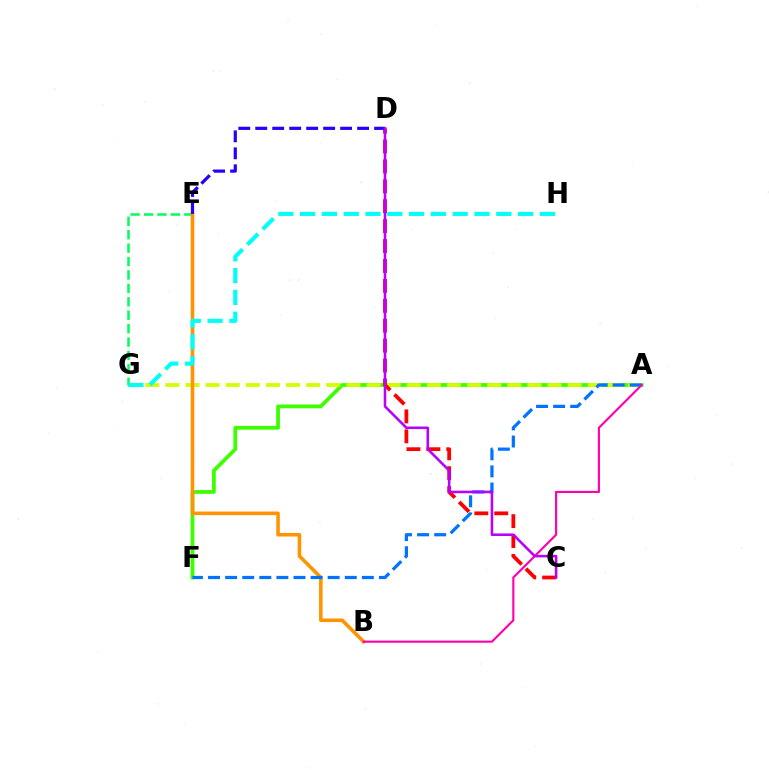{('A', 'F'): [{'color': '#3dff00', 'line_style': 'solid', 'thickness': 2.72}, {'color': '#0074ff', 'line_style': 'dashed', 'thickness': 2.32}], ('A', 'G'): [{'color': '#d1ff00', 'line_style': 'dashed', 'thickness': 2.73}], ('C', 'D'): [{'color': '#ff0000', 'line_style': 'dashed', 'thickness': 2.71}, {'color': '#b900ff', 'line_style': 'solid', 'thickness': 1.85}], ('E', 'G'): [{'color': '#00ff5c', 'line_style': 'dashed', 'thickness': 1.82}], ('B', 'E'): [{'color': '#ff9400', 'line_style': 'solid', 'thickness': 2.57}], ('D', 'E'): [{'color': '#2500ff', 'line_style': 'dashed', 'thickness': 2.31}], ('G', 'H'): [{'color': '#00fff6', 'line_style': 'dashed', 'thickness': 2.96}], ('A', 'B'): [{'color': '#ff00ac', 'line_style': 'solid', 'thickness': 1.54}]}